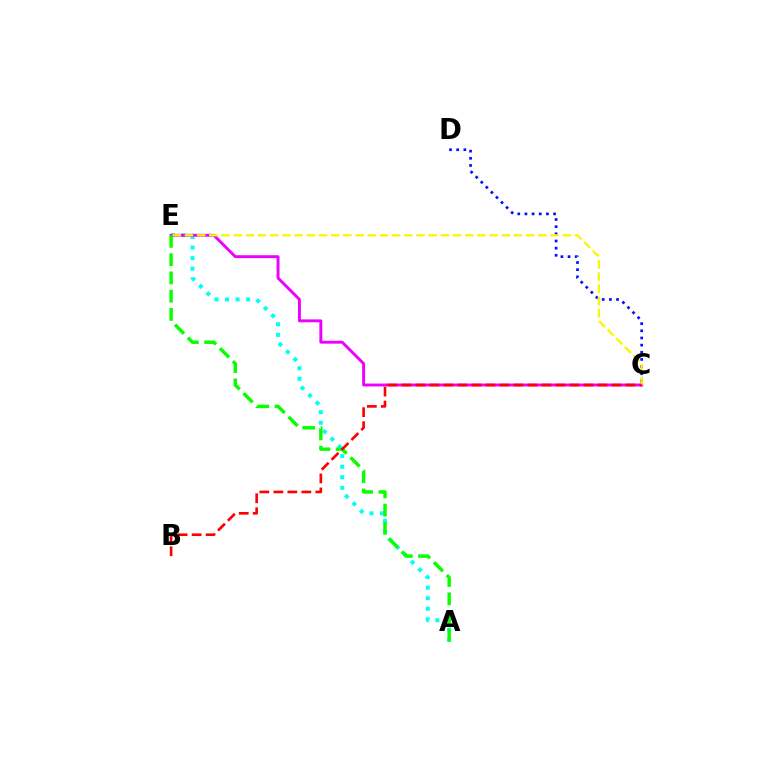{('A', 'E'): [{'color': '#00fff6', 'line_style': 'dotted', 'thickness': 2.87}, {'color': '#08ff00', 'line_style': 'dashed', 'thickness': 2.48}], ('C', 'E'): [{'color': '#ee00ff', 'line_style': 'solid', 'thickness': 2.1}, {'color': '#fcf500', 'line_style': 'dashed', 'thickness': 1.66}], ('C', 'D'): [{'color': '#0010ff', 'line_style': 'dotted', 'thickness': 1.94}], ('B', 'C'): [{'color': '#ff0000', 'line_style': 'dashed', 'thickness': 1.9}]}